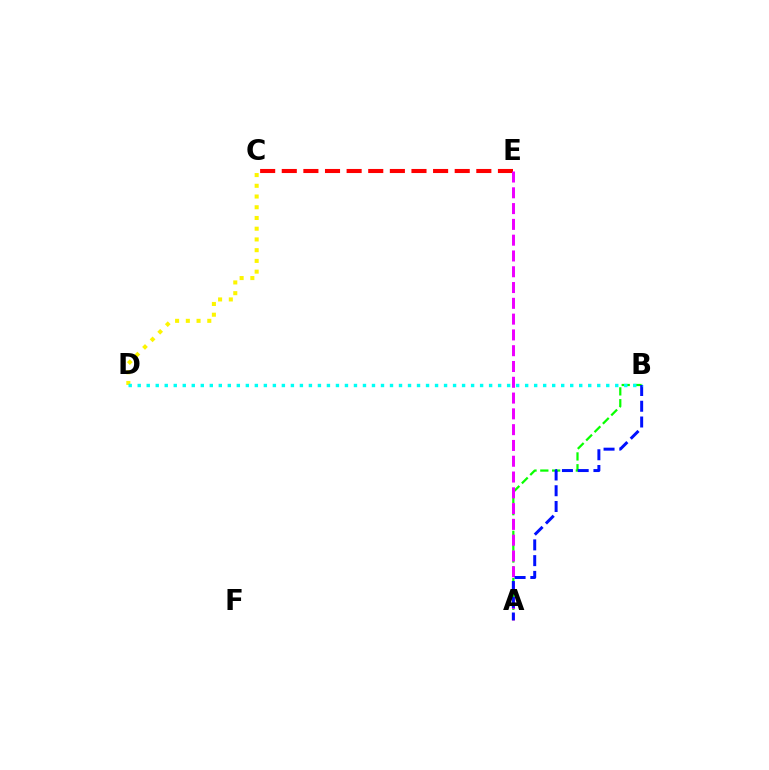{('A', 'B'): [{'color': '#08ff00', 'line_style': 'dashed', 'thickness': 1.61}, {'color': '#0010ff', 'line_style': 'dashed', 'thickness': 2.14}], ('C', 'E'): [{'color': '#ff0000', 'line_style': 'dashed', 'thickness': 2.94}], ('C', 'D'): [{'color': '#fcf500', 'line_style': 'dotted', 'thickness': 2.92}], ('A', 'E'): [{'color': '#ee00ff', 'line_style': 'dashed', 'thickness': 2.15}], ('B', 'D'): [{'color': '#00fff6', 'line_style': 'dotted', 'thickness': 2.45}]}